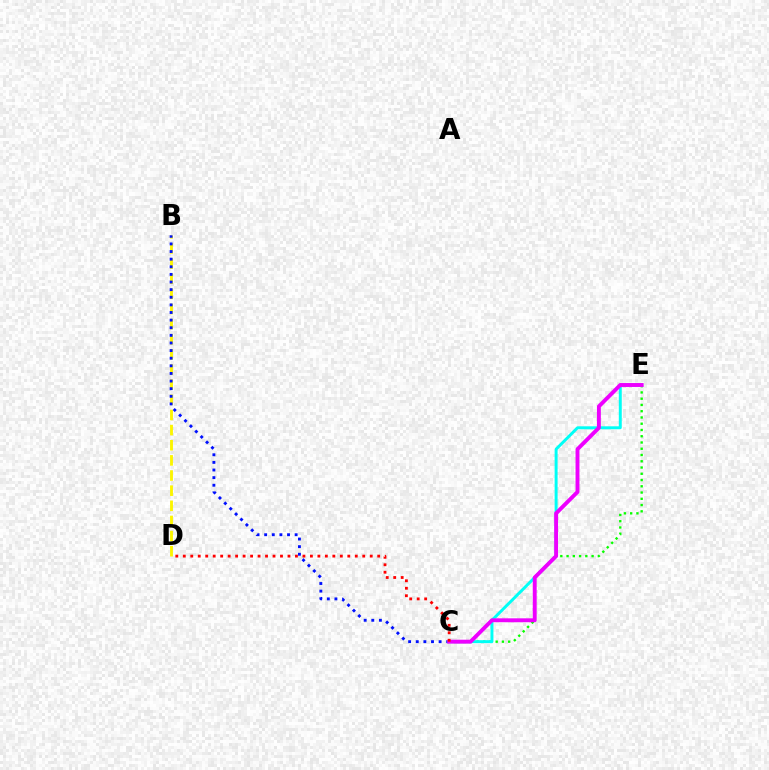{('B', 'D'): [{'color': '#fcf500', 'line_style': 'dashed', 'thickness': 2.06}], ('B', 'C'): [{'color': '#0010ff', 'line_style': 'dotted', 'thickness': 2.07}], ('C', 'E'): [{'color': '#08ff00', 'line_style': 'dotted', 'thickness': 1.7}, {'color': '#00fff6', 'line_style': 'solid', 'thickness': 2.13}, {'color': '#ee00ff', 'line_style': 'solid', 'thickness': 2.81}], ('C', 'D'): [{'color': '#ff0000', 'line_style': 'dotted', 'thickness': 2.03}]}